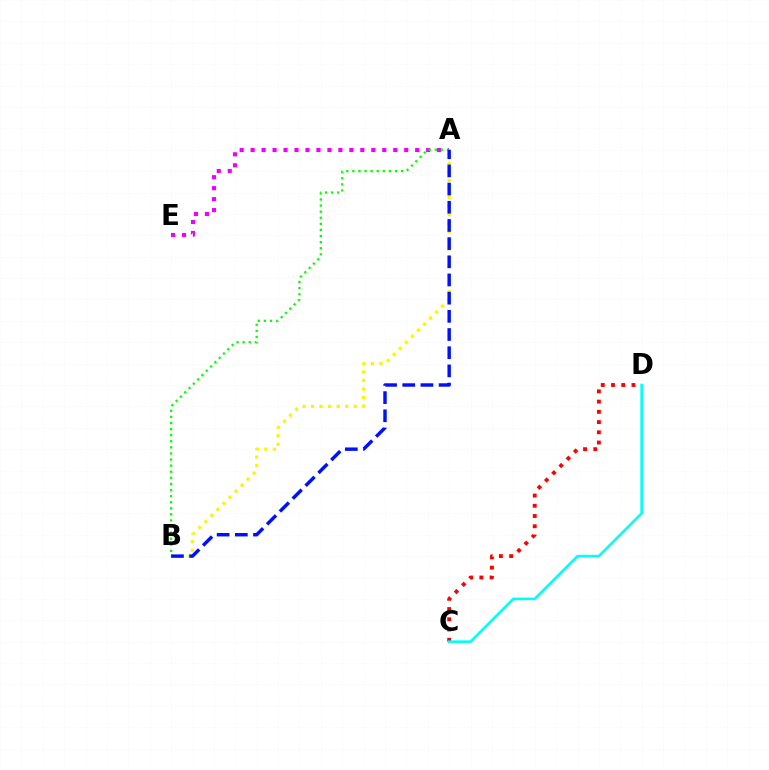{('A', 'E'): [{'color': '#ee00ff', 'line_style': 'dotted', 'thickness': 2.98}], ('A', 'B'): [{'color': '#fcf500', 'line_style': 'dotted', 'thickness': 2.32}, {'color': '#08ff00', 'line_style': 'dotted', 'thickness': 1.65}, {'color': '#0010ff', 'line_style': 'dashed', 'thickness': 2.47}], ('C', 'D'): [{'color': '#ff0000', 'line_style': 'dotted', 'thickness': 2.78}, {'color': '#00fff6', 'line_style': 'solid', 'thickness': 1.87}]}